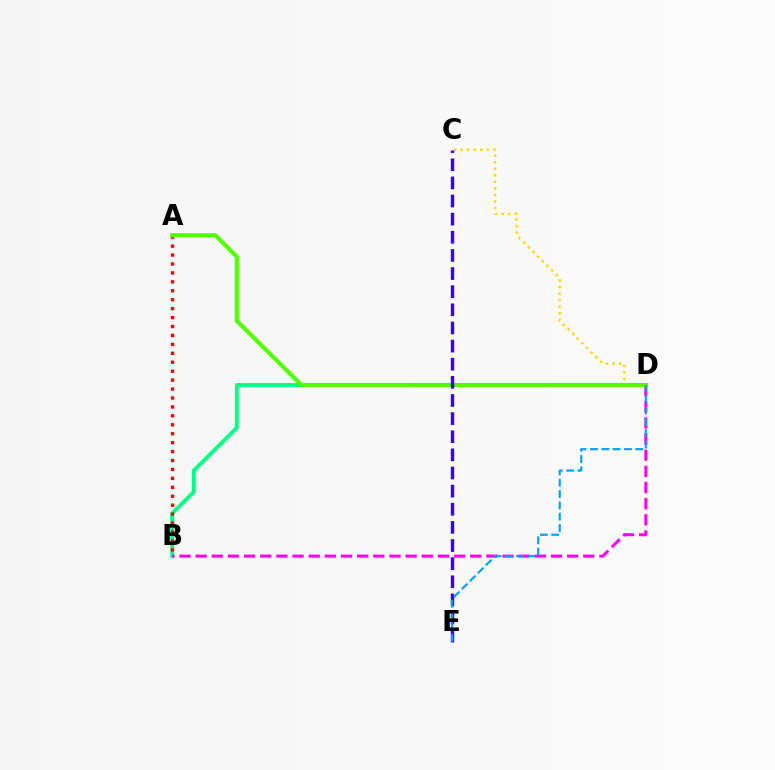{('B', 'D'): [{'color': '#00ff86', 'line_style': 'solid', 'thickness': 2.79}, {'color': '#ff00ed', 'line_style': 'dashed', 'thickness': 2.19}], ('C', 'D'): [{'color': '#ffd500', 'line_style': 'dotted', 'thickness': 1.79}], ('A', 'B'): [{'color': '#ff0000', 'line_style': 'dotted', 'thickness': 2.43}], ('A', 'D'): [{'color': '#4fff00', 'line_style': 'solid', 'thickness': 2.98}], ('C', 'E'): [{'color': '#3700ff', 'line_style': 'dashed', 'thickness': 2.46}], ('D', 'E'): [{'color': '#009eff', 'line_style': 'dashed', 'thickness': 1.54}]}